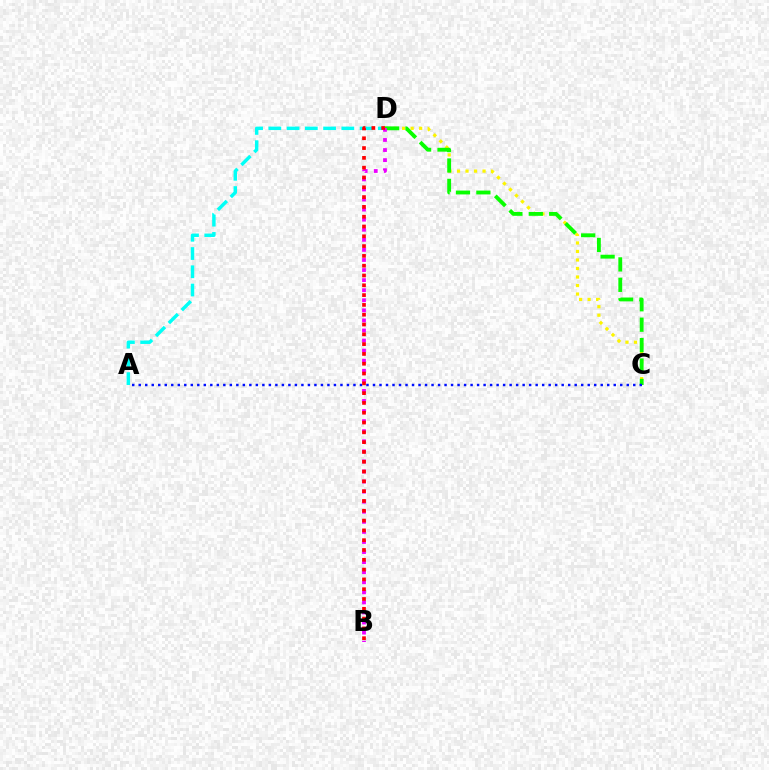{('C', 'D'): [{'color': '#fcf500', 'line_style': 'dotted', 'thickness': 2.31}, {'color': '#08ff00', 'line_style': 'dashed', 'thickness': 2.77}], ('A', 'C'): [{'color': '#0010ff', 'line_style': 'dotted', 'thickness': 1.77}], ('A', 'D'): [{'color': '#00fff6', 'line_style': 'dashed', 'thickness': 2.48}], ('B', 'D'): [{'color': '#ee00ff', 'line_style': 'dotted', 'thickness': 2.74}, {'color': '#ff0000', 'line_style': 'dotted', 'thickness': 2.66}]}